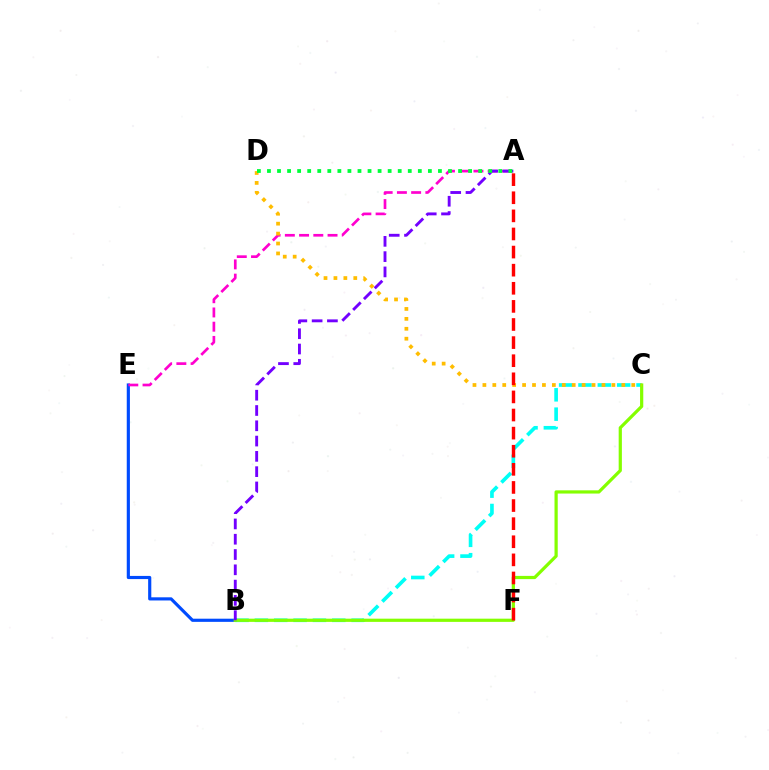{('B', 'C'): [{'color': '#00fff6', 'line_style': 'dashed', 'thickness': 2.63}, {'color': '#84ff00', 'line_style': 'solid', 'thickness': 2.31}], ('B', 'E'): [{'color': '#004bff', 'line_style': 'solid', 'thickness': 2.28}], ('A', 'E'): [{'color': '#ff00cf', 'line_style': 'dashed', 'thickness': 1.93}], ('C', 'D'): [{'color': '#ffbd00', 'line_style': 'dotted', 'thickness': 2.7}], ('A', 'B'): [{'color': '#7200ff', 'line_style': 'dashed', 'thickness': 2.08}], ('A', 'D'): [{'color': '#00ff39', 'line_style': 'dotted', 'thickness': 2.73}], ('A', 'F'): [{'color': '#ff0000', 'line_style': 'dashed', 'thickness': 2.46}]}